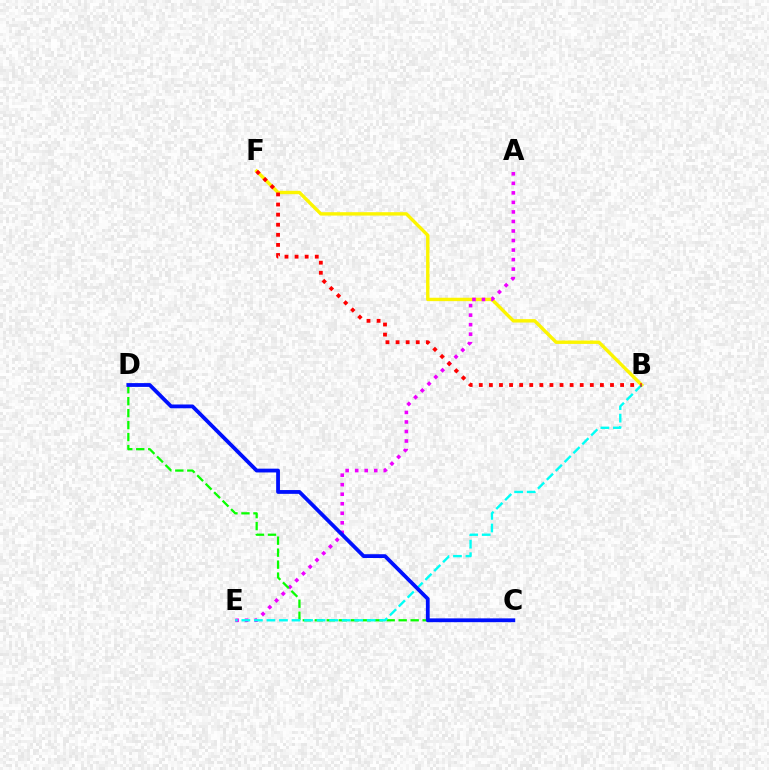{('B', 'F'): [{'color': '#fcf500', 'line_style': 'solid', 'thickness': 2.44}, {'color': '#ff0000', 'line_style': 'dotted', 'thickness': 2.74}], ('A', 'E'): [{'color': '#ee00ff', 'line_style': 'dotted', 'thickness': 2.59}], ('C', 'D'): [{'color': '#08ff00', 'line_style': 'dashed', 'thickness': 1.63}, {'color': '#0010ff', 'line_style': 'solid', 'thickness': 2.73}], ('B', 'E'): [{'color': '#00fff6', 'line_style': 'dashed', 'thickness': 1.7}]}